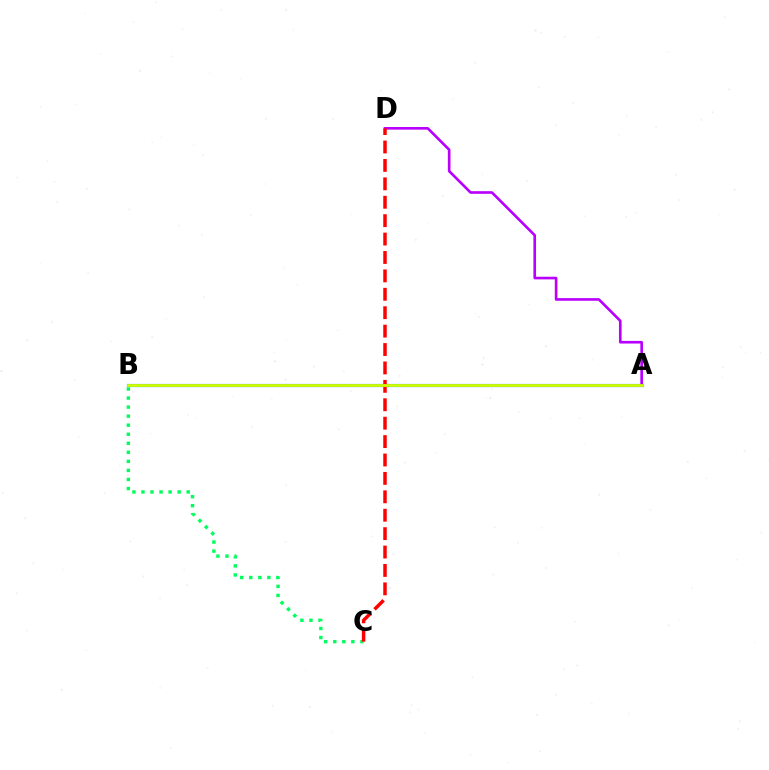{('B', 'C'): [{'color': '#00ff5c', 'line_style': 'dotted', 'thickness': 2.46}], ('A', 'B'): [{'color': '#0074ff', 'line_style': 'solid', 'thickness': 2.27}, {'color': '#d1ff00', 'line_style': 'solid', 'thickness': 2.02}], ('A', 'D'): [{'color': '#b900ff', 'line_style': 'solid', 'thickness': 1.9}], ('C', 'D'): [{'color': '#ff0000', 'line_style': 'dashed', 'thickness': 2.5}]}